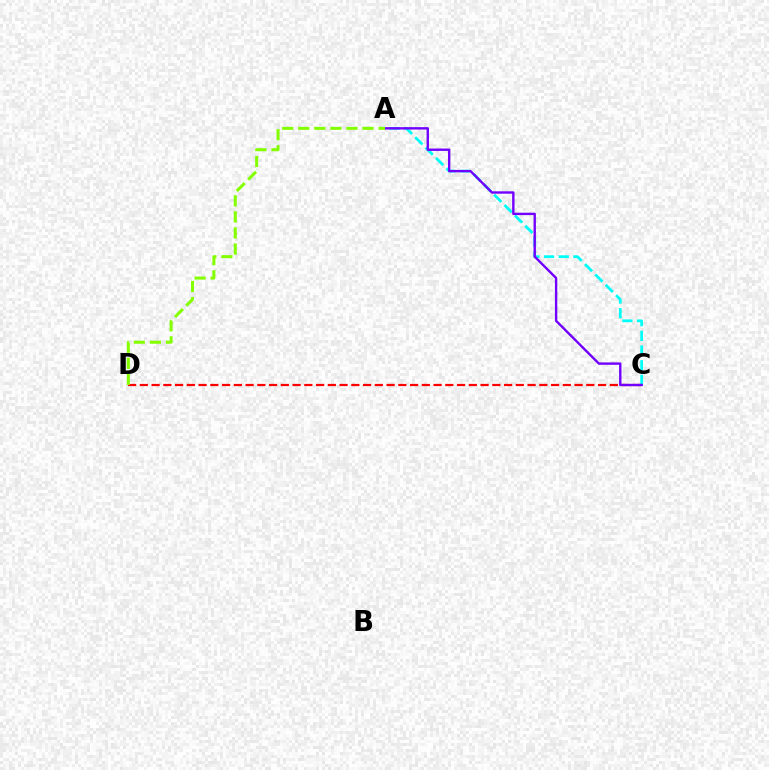{('A', 'C'): [{'color': '#00fff6', 'line_style': 'dashed', 'thickness': 1.99}, {'color': '#7200ff', 'line_style': 'solid', 'thickness': 1.72}], ('C', 'D'): [{'color': '#ff0000', 'line_style': 'dashed', 'thickness': 1.6}], ('A', 'D'): [{'color': '#84ff00', 'line_style': 'dashed', 'thickness': 2.18}]}